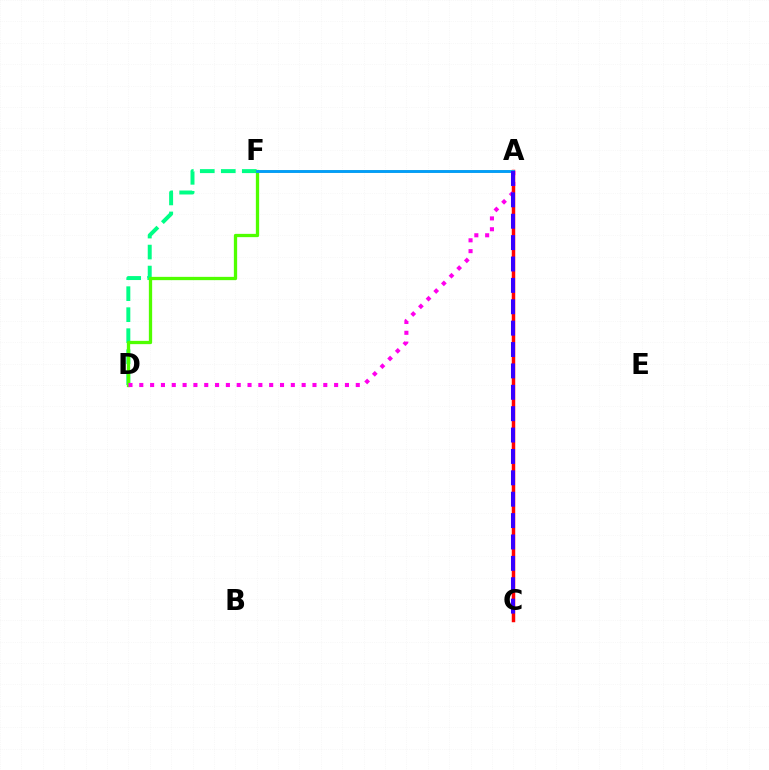{('D', 'F'): [{'color': '#00ff86', 'line_style': 'dashed', 'thickness': 2.85}, {'color': '#4fff00', 'line_style': 'solid', 'thickness': 2.37}], ('A', 'F'): [{'color': '#ffd500', 'line_style': 'solid', 'thickness': 2.16}, {'color': '#009eff', 'line_style': 'solid', 'thickness': 2.06}], ('A', 'C'): [{'color': '#ff0000', 'line_style': 'solid', 'thickness': 2.5}, {'color': '#3700ff', 'line_style': 'dashed', 'thickness': 2.9}], ('A', 'D'): [{'color': '#ff00ed', 'line_style': 'dotted', 'thickness': 2.94}]}